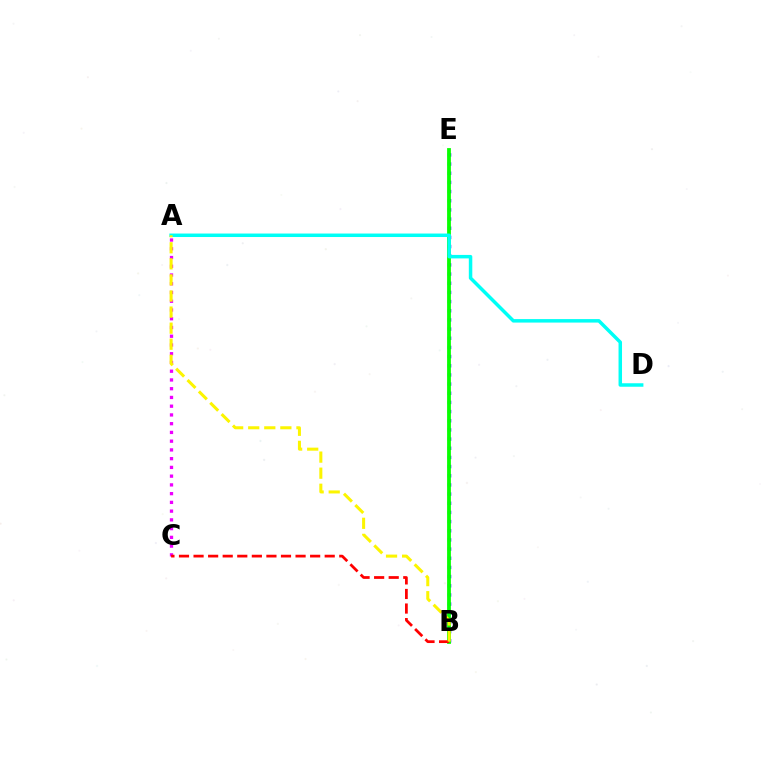{('B', 'E'): [{'color': '#0010ff', 'line_style': 'dotted', 'thickness': 2.49}, {'color': '#08ff00', 'line_style': 'solid', 'thickness': 2.73}], ('A', 'C'): [{'color': '#ee00ff', 'line_style': 'dotted', 'thickness': 2.38}], ('A', 'D'): [{'color': '#00fff6', 'line_style': 'solid', 'thickness': 2.51}], ('B', 'C'): [{'color': '#ff0000', 'line_style': 'dashed', 'thickness': 1.98}], ('A', 'B'): [{'color': '#fcf500', 'line_style': 'dashed', 'thickness': 2.18}]}